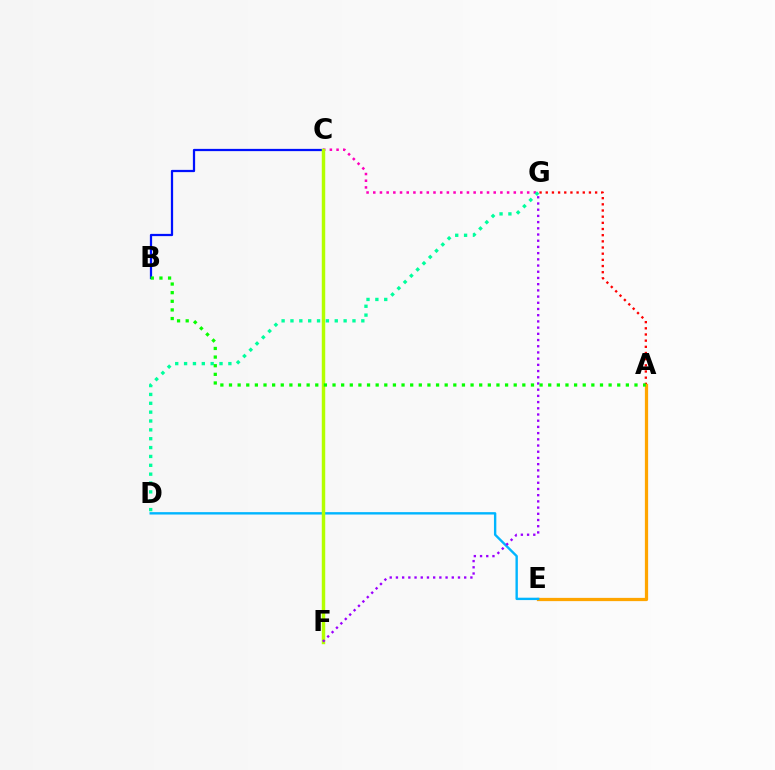{('A', 'G'): [{'color': '#ff0000', 'line_style': 'dotted', 'thickness': 1.68}], ('A', 'E'): [{'color': '#ffa500', 'line_style': 'solid', 'thickness': 2.34}], ('D', 'E'): [{'color': '#00b5ff', 'line_style': 'solid', 'thickness': 1.71}], ('C', 'G'): [{'color': '#ff00bd', 'line_style': 'dotted', 'thickness': 1.82}], ('B', 'C'): [{'color': '#0010ff', 'line_style': 'solid', 'thickness': 1.62}], ('C', 'F'): [{'color': '#b3ff00', 'line_style': 'solid', 'thickness': 2.48}], ('D', 'G'): [{'color': '#00ff9d', 'line_style': 'dotted', 'thickness': 2.41}], ('F', 'G'): [{'color': '#9b00ff', 'line_style': 'dotted', 'thickness': 1.69}], ('A', 'B'): [{'color': '#08ff00', 'line_style': 'dotted', 'thickness': 2.34}]}